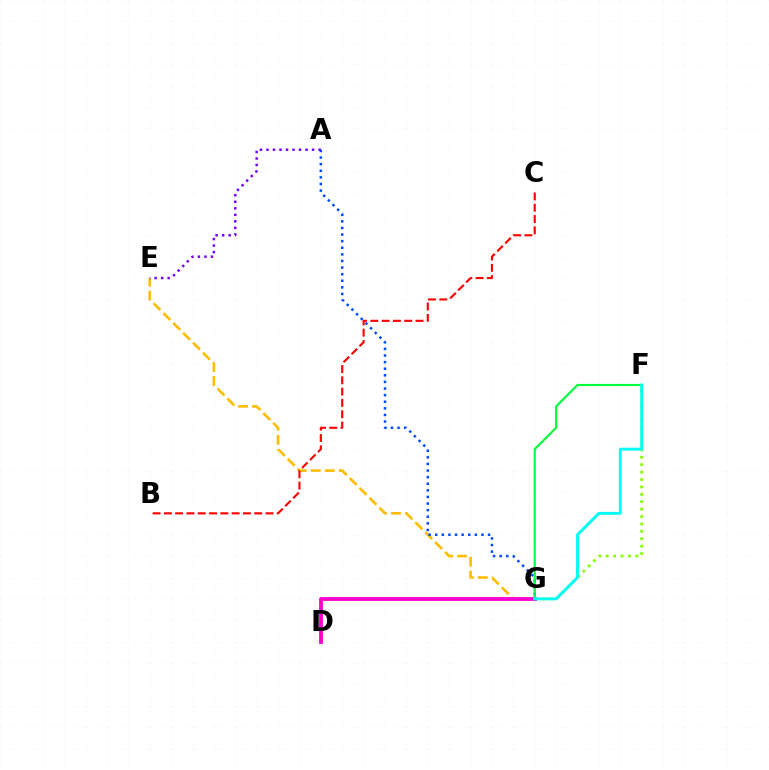{('E', 'G'): [{'color': '#ffbd00', 'line_style': 'dashed', 'thickness': 1.9}], ('F', 'G'): [{'color': '#84ff00', 'line_style': 'dotted', 'thickness': 2.01}, {'color': '#00ff39', 'line_style': 'solid', 'thickness': 1.54}, {'color': '#00fff6', 'line_style': 'solid', 'thickness': 2.09}], ('A', 'G'): [{'color': '#004bff', 'line_style': 'dotted', 'thickness': 1.79}], ('B', 'C'): [{'color': '#ff0000', 'line_style': 'dashed', 'thickness': 1.53}], ('D', 'G'): [{'color': '#ff00cf', 'line_style': 'solid', 'thickness': 2.74}], ('A', 'E'): [{'color': '#7200ff', 'line_style': 'dotted', 'thickness': 1.77}]}